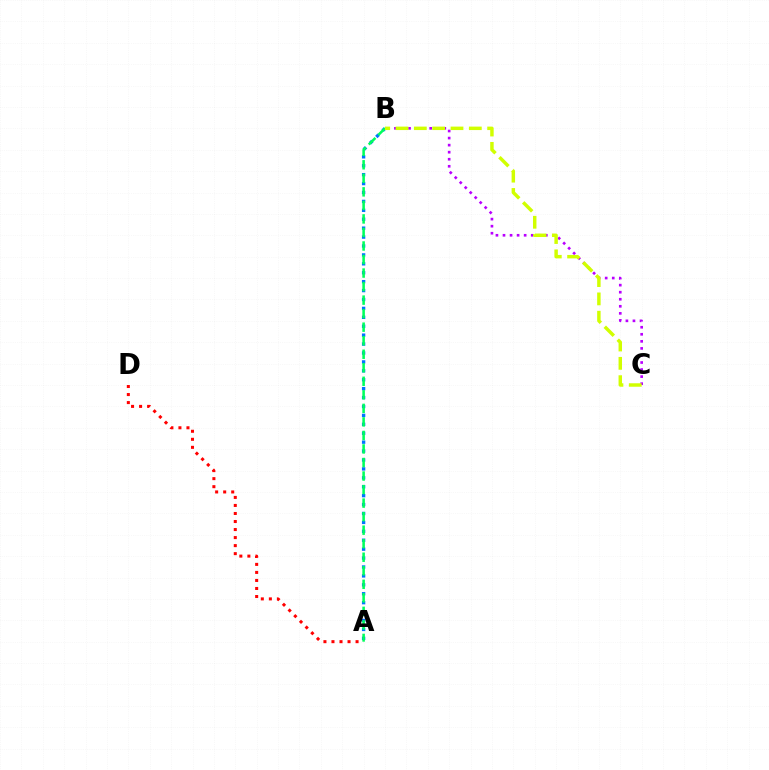{('A', 'D'): [{'color': '#ff0000', 'line_style': 'dotted', 'thickness': 2.18}], ('B', 'C'): [{'color': '#b900ff', 'line_style': 'dotted', 'thickness': 1.92}, {'color': '#d1ff00', 'line_style': 'dashed', 'thickness': 2.49}], ('A', 'B'): [{'color': '#0074ff', 'line_style': 'dotted', 'thickness': 2.42}, {'color': '#00ff5c', 'line_style': 'dashed', 'thickness': 1.84}]}